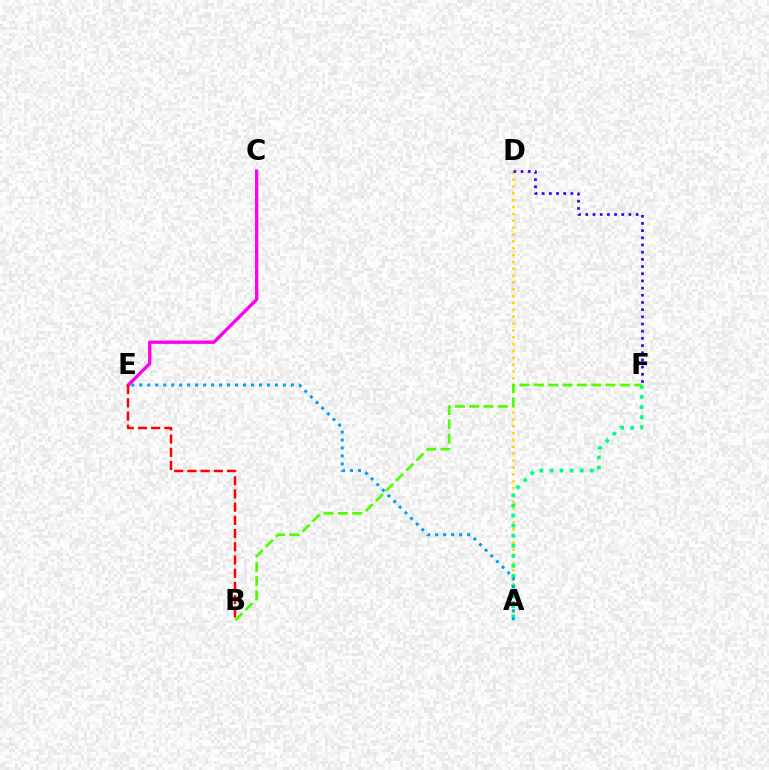{('A', 'D'): [{'color': '#ffd500', 'line_style': 'dotted', 'thickness': 1.86}], ('A', 'F'): [{'color': '#00ff86', 'line_style': 'dotted', 'thickness': 2.74}], ('A', 'E'): [{'color': '#009eff', 'line_style': 'dotted', 'thickness': 2.17}], ('C', 'E'): [{'color': '#ff00ed', 'line_style': 'solid', 'thickness': 2.4}], ('D', 'F'): [{'color': '#3700ff', 'line_style': 'dotted', 'thickness': 1.95}], ('B', 'E'): [{'color': '#ff0000', 'line_style': 'dashed', 'thickness': 1.79}], ('B', 'F'): [{'color': '#4fff00', 'line_style': 'dashed', 'thickness': 1.95}]}